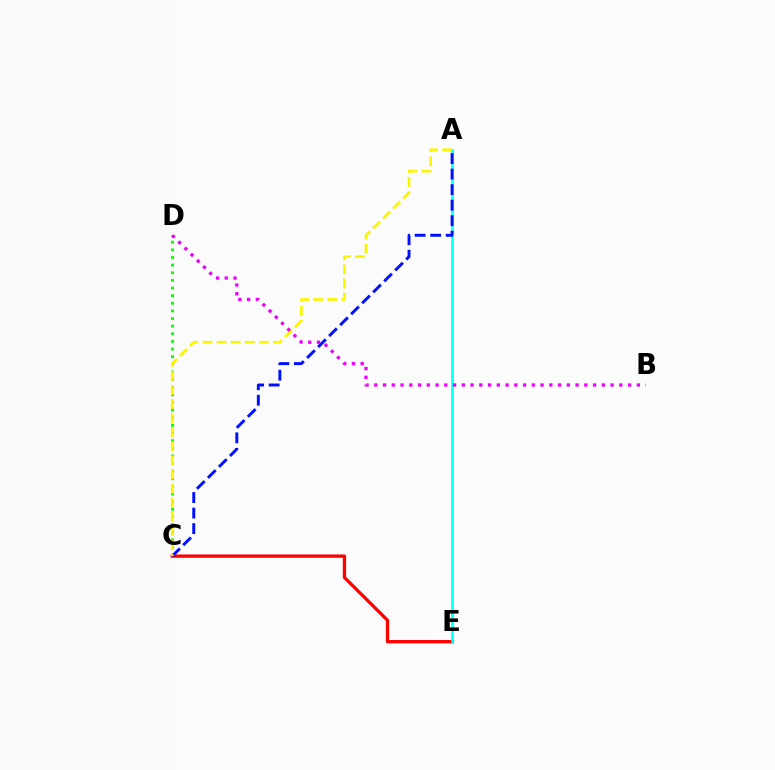{('C', 'D'): [{'color': '#08ff00', 'line_style': 'dotted', 'thickness': 2.07}], ('C', 'E'): [{'color': '#ff0000', 'line_style': 'solid', 'thickness': 2.37}], ('A', 'E'): [{'color': '#00fff6', 'line_style': 'solid', 'thickness': 1.82}], ('A', 'C'): [{'color': '#0010ff', 'line_style': 'dashed', 'thickness': 2.11}, {'color': '#fcf500', 'line_style': 'dashed', 'thickness': 1.91}], ('B', 'D'): [{'color': '#ee00ff', 'line_style': 'dotted', 'thickness': 2.38}]}